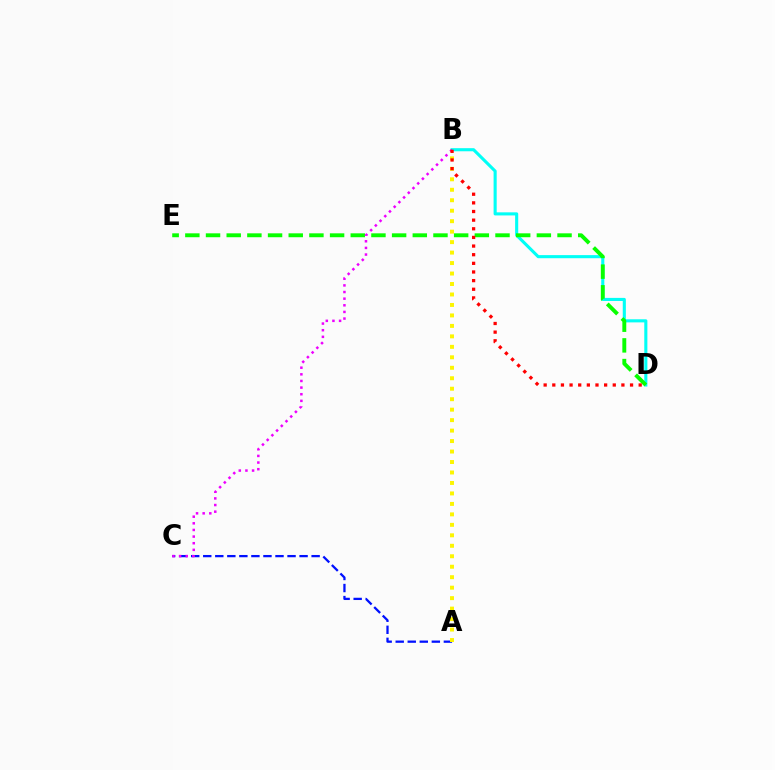{('A', 'C'): [{'color': '#0010ff', 'line_style': 'dashed', 'thickness': 1.64}], ('B', 'D'): [{'color': '#00fff6', 'line_style': 'solid', 'thickness': 2.23}, {'color': '#ff0000', 'line_style': 'dotted', 'thickness': 2.35}], ('D', 'E'): [{'color': '#08ff00', 'line_style': 'dashed', 'thickness': 2.81}], ('B', 'C'): [{'color': '#ee00ff', 'line_style': 'dotted', 'thickness': 1.8}], ('A', 'B'): [{'color': '#fcf500', 'line_style': 'dotted', 'thickness': 2.84}]}